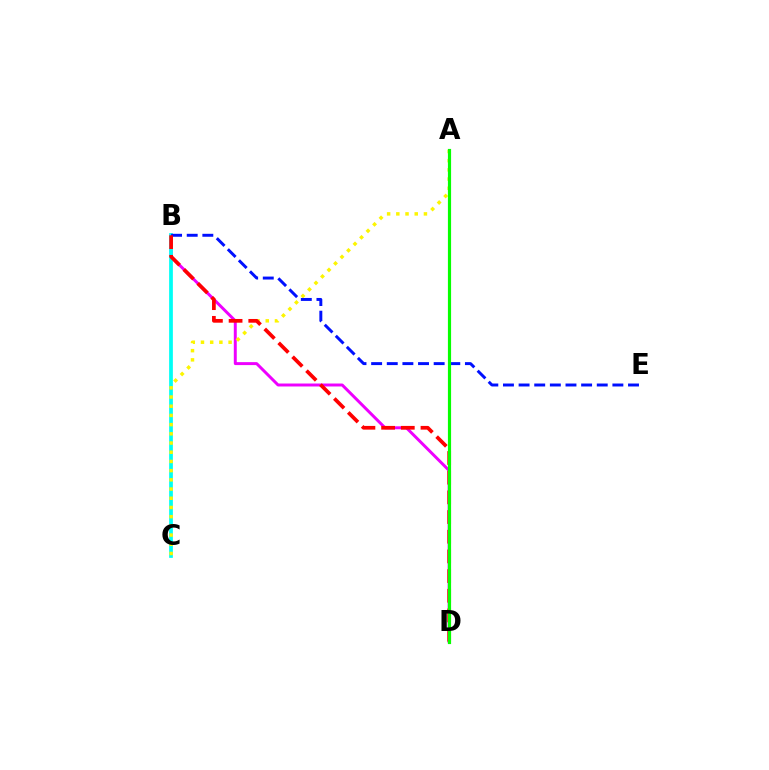{('B', 'D'): [{'color': '#ee00ff', 'line_style': 'solid', 'thickness': 2.13}, {'color': '#ff0000', 'line_style': 'dashed', 'thickness': 2.67}], ('B', 'C'): [{'color': '#00fff6', 'line_style': 'solid', 'thickness': 2.7}], ('A', 'C'): [{'color': '#fcf500', 'line_style': 'dotted', 'thickness': 2.5}], ('B', 'E'): [{'color': '#0010ff', 'line_style': 'dashed', 'thickness': 2.12}], ('A', 'D'): [{'color': '#08ff00', 'line_style': 'solid', 'thickness': 2.28}]}